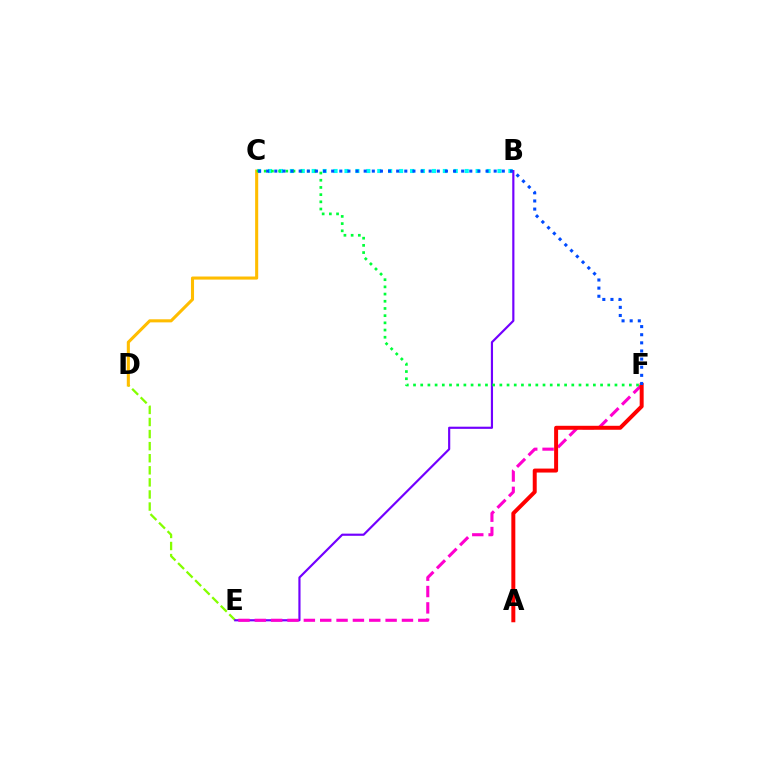{('D', 'E'): [{'color': '#84ff00', 'line_style': 'dashed', 'thickness': 1.64}], ('B', 'C'): [{'color': '#00fff6', 'line_style': 'dotted', 'thickness': 2.97}], ('B', 'E'): [{'color': '#7200ff', 'line_style': 'solid', 'thickness': 1.56}], ('E', 'F'): [{'color': '#ff00cf', 'line_style': 'dashed', 'thickness': 2.22}], ('C', 'D'): [{'color': '#ffbd00', 'line_style': 'solid', 'thickness': 2.22}], ('A', 'F'): [{'color': '#ff0000', 'line_style': 'solid', 'thickness': 2.86}], ('C', 'F'): [{'color': '#00ff39', 'line_style': 'dotted', 'thickness': 1.95}, {'color': '#004bff', 'line_style': 'dotted', 'thickness': 2.21}]}